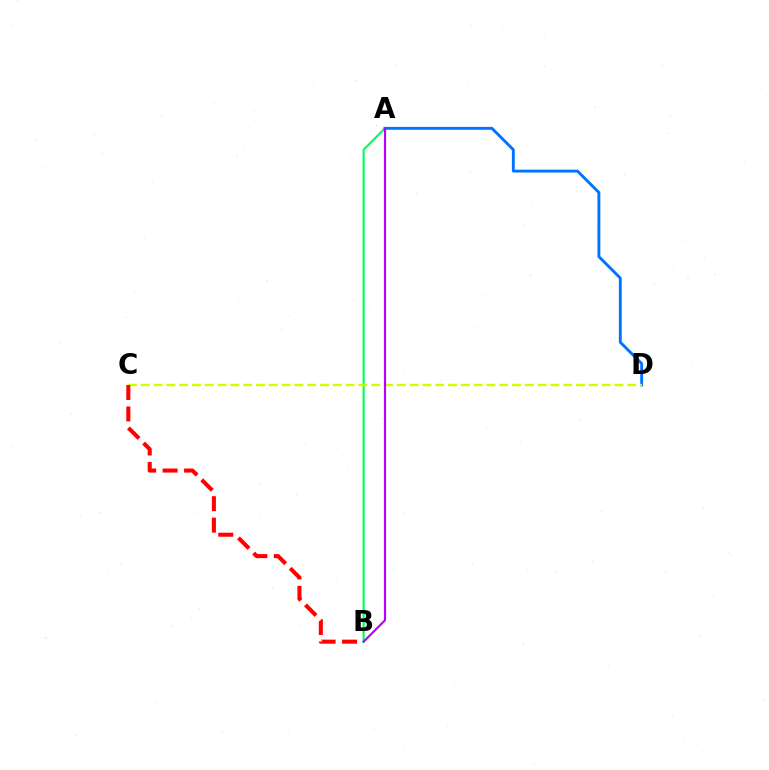{('A', 'B'): [{'color': '#00ff5c', 'line_style': 'solid', 'thickness': 1.54}, {'color': '#b900ff', 'line_style': 'solid', 'thickness': 1.55}], ('A', 'D'): [{'color': '#0074ff', 'line_style': 'solid', 'thickness': 2.08}], ('C', 'D'): [{'color': '#d1ff00', 'line_style': 'dashed', 'thickness': 1.74}], ('B', 'C'): [{'color': '#ff0000', 'line_style': 'dashed', 'thickness': 2.92}]}